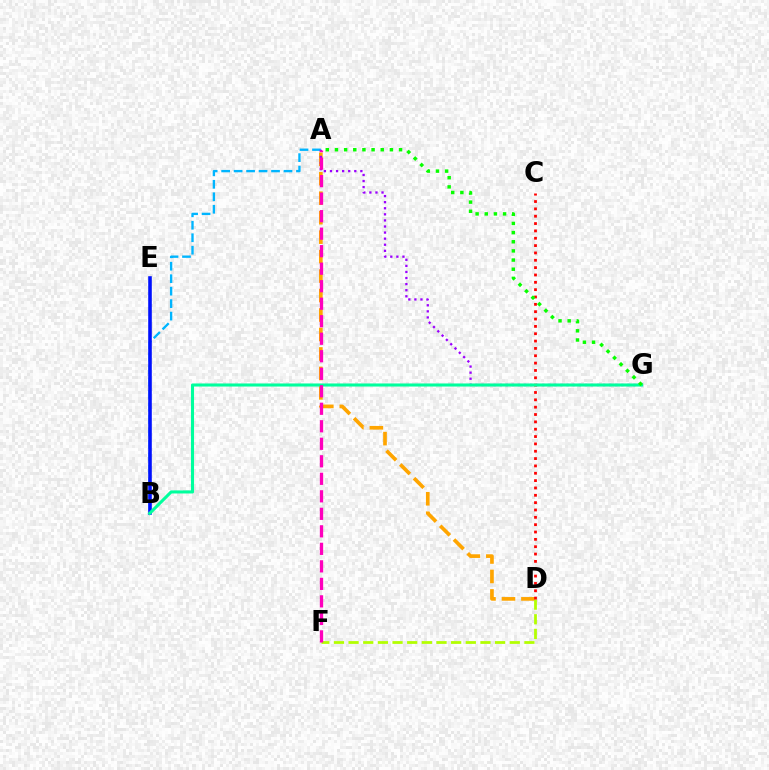{('A', 'D'): [{'color': '#ffa500', 'line_style': 'dashed', 'thickness': 2.64}], ('A', 'B'): [{'color': '#00b5ff', 'line_style': 'dashed', 'thickness': 1.69}], ('A', 'G'): [{'color': '#9b00ff', 'line_style': 'dotted', 'thickness': 1.65}, {'color': '#08ff00', 'line_style': 'dotted', 'thickness': 2.49}], ('D', 'F'): [{'color': '#b3ff00', 'line_style': 'dashed', 'thickness': 1.99}], ('B', 'E'): [{'color': '#0010ff', 'line_style': 'solid', 'thickness': 2.58}], ('C', 'D'): [{'color': '#ff0000', 'line_style': 'dotted', 'thickness': 2.0}], ('B', 'G'): [{'color': '#00ff9d', 'line_style': 'solid', 'thickness': 2.21}], ('A', 'F'): [{'color': '#ff00bd', 'line_style': 'dashed', 'thickness': 2.38}]}